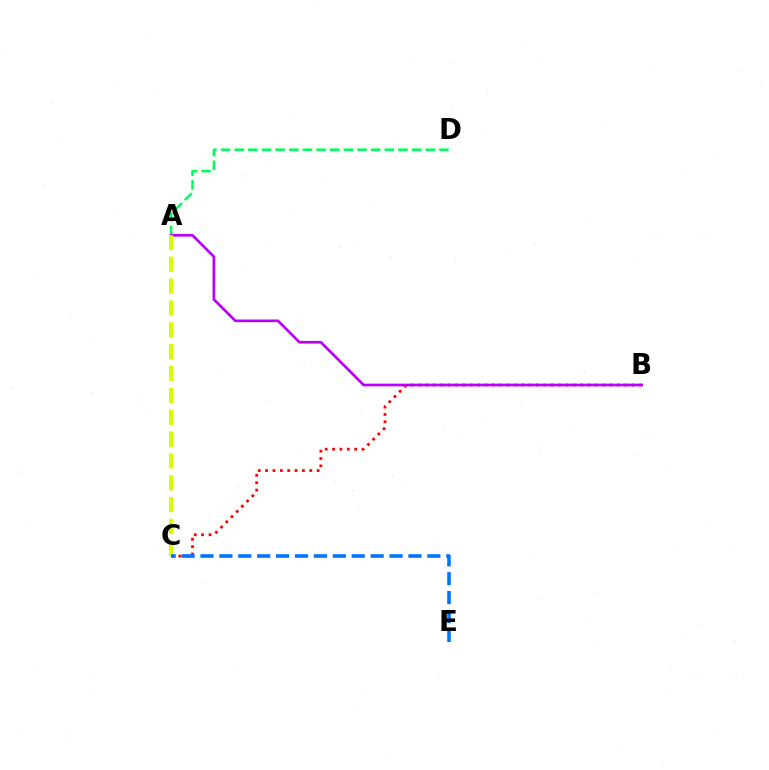{('A', 'D'): [{'color': '#00ff5c', 'line_style': 'dashed', 'thickness': 1.85}], ('B', 'C'): [{'color': '#ff0000', 'line_style': 'dotted', 'thickness': 2.0}], ('A', 'B'): [{'color': '#b900ff', 'line_style': 'solid', 'thickness': 1.94}], ('A', 'C'): [{'color': '#d1ff00', 'line_style': 'dashed', 'thickness': 2.97}], ('C', 'E'): [{'color': '#0074ff', 'line_style': 'dashed', 'thickness': 2.57}]}